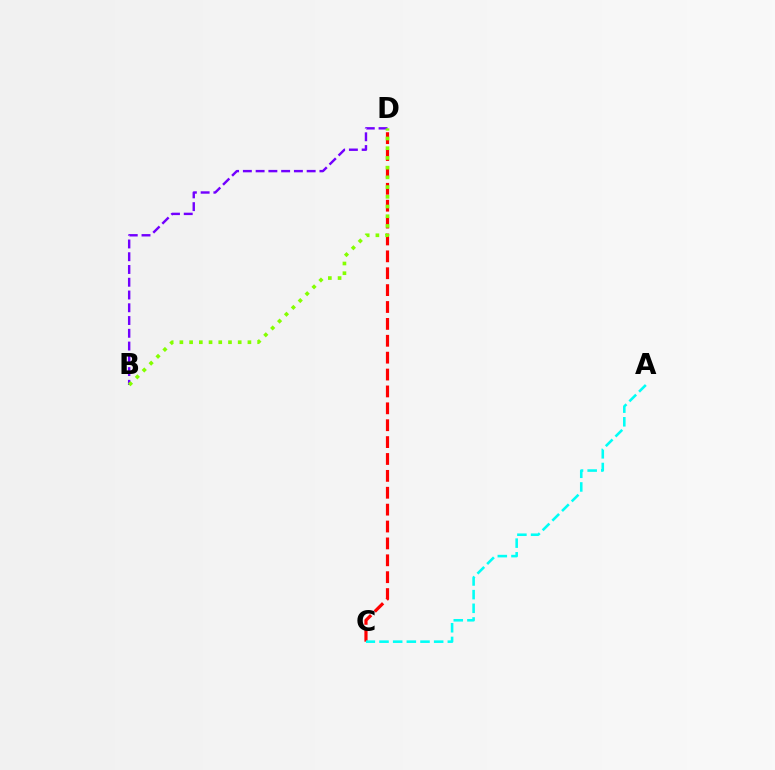{('C', 'D'): [{'color': '#ff0000', 'line_style': 'dashed', 'thickness': 2.29}], ('A', 'C'): [{'color': '#00fff6', 'line_style': 'dashed', 'thickness': 1.86}], ('B', 'D'): [{'color': '#7200ff', 'line_style': 'dashed', 'thickness': 1.73}, {'color': '#84ff00', 'line_style': 'dotted', 'thickness': 2.64}]}